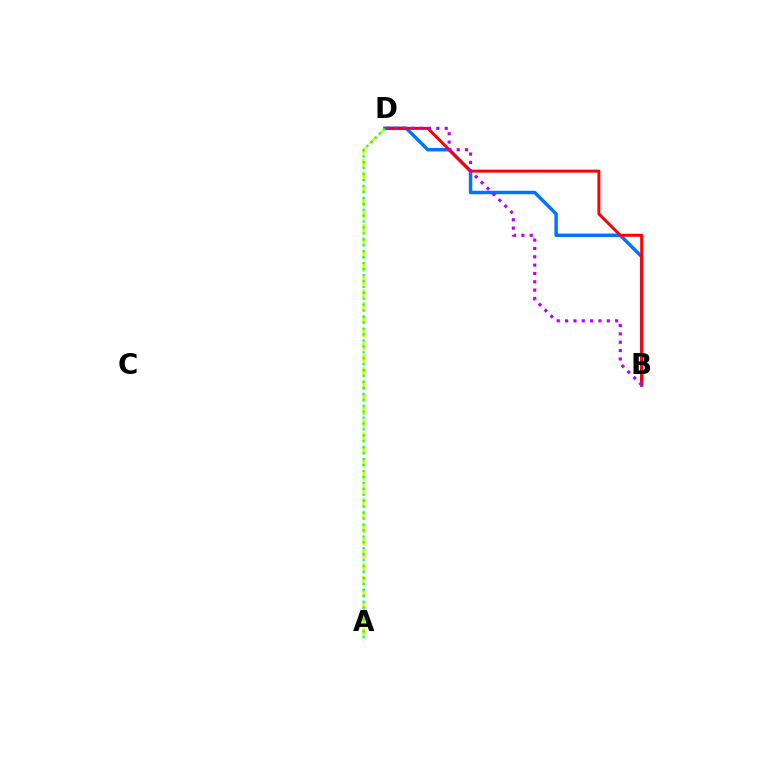{('B', 'D'): [{'color': '#0074ff', 'line_style': 'solid', 'thickness': 2.48}, {'color': '#ff0000', 'line_style': 'solid', 'thickness': 2.14}, {'color': '#b900ff', 'line_style': 'dotted', 'thickness': 2.27}], ('A', 'D'): [{'color': '#d1ff00', 'line_style': 'dashed', 'thickness': 1.77}, {'color': '#00ff5c', 'line_style': 'dotted', 'thickness': 1.61}]}